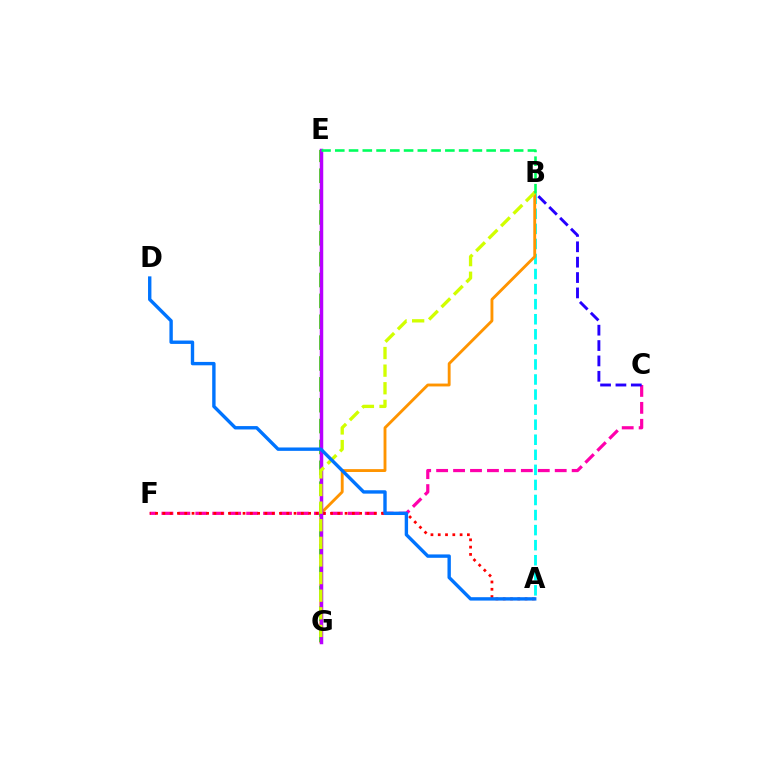{('C', 'F'): [{'color': '#ff00ac', 'line_style': 'dashed', 'thickness': 2.3}], ('A', 'B'): [{'color': '#00fff6', 'line_style': 'dashed', 'thickness': 2.05}], ('B', 'G'): [{'color': '#ff9400', 'line_style': 'solid', 'thickness': 2.06}, {'color': '#d1ff00', 'line_style': 'dashed', 'thickness': 2.39}], ('E', 'G'): [{'color': '#3dff00', 'line_style': 'dashed', 'thickness': 2.83}, {'color': '#b900ff', 'line_style': 'solid', 'thickness': 2.51}], ('A', 'F'): [{'color': '#ff0000', 'line_style': 'dotted', 'thickness': 1.98}], ('B', 'C'): [{'color': '#2500ff', 'line_style': 'dashed', 'thickness': 2.09}], ('B', 'E'): [{'color': '#00ff5c', 'line_style': 'dashed', 'thickness': 1.87}], ('A', 'D'): [{'color': '#0074ff', 'line_style': 'solid', 'thickness': 2.44}]}